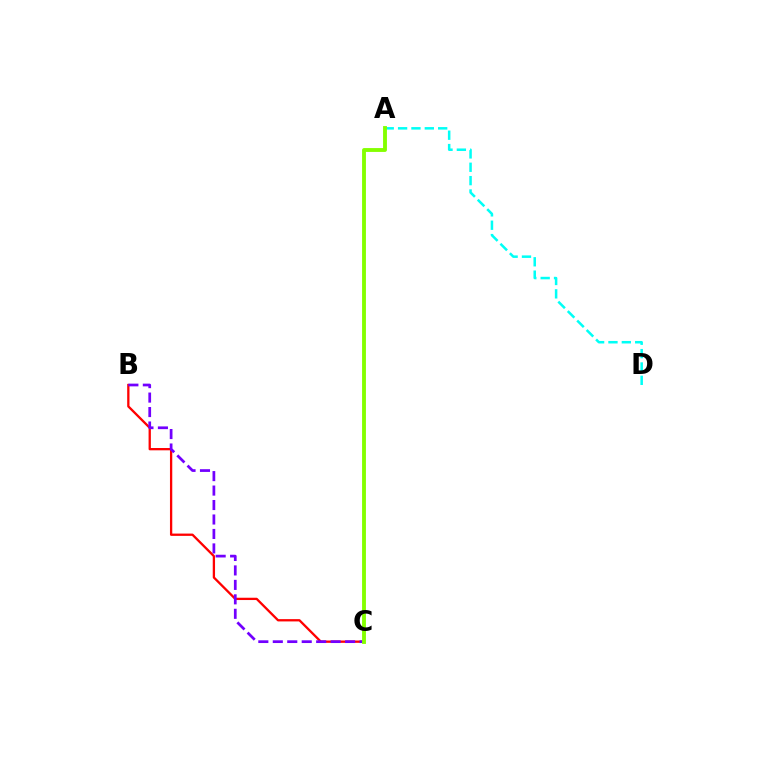{('A', 'D'): [{'color': '#00fff6', 'line_style': 'dashed', 'thickness': 1.82}], ('B', 'C'): [{'color': '#ff0000', 'line_style': 'solid', 'thickness': 1.66}, {'color': '#7200ff', 'line_style': 'dashed', 'thickness': 1.96}], ('A', 'C'): [{'color': '#84ff00', 'line_style': 'solid', 'thickness': 2.78}]}